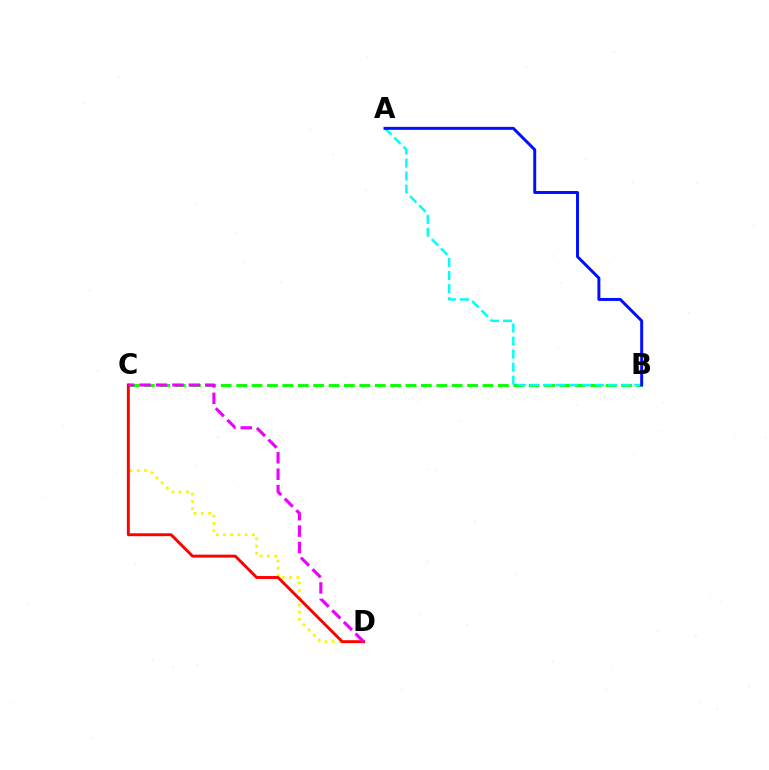{('C', 'D'): [{'color': '#fcf500', 'line_style': 'dotted', 'thickness': 1.97}, {'color': '#ff0000', 'line_style': 'solid', 'thickness': 2.09}, {'color': '#ee00ff', 'line_style': 'dashed', 'thickness': 2.23}], ('B', 'C'): [{'color': '#08ff00', 'line_style': 'dashed', 'thickness': 2.09}], ('A', 'B'): [{'color': '#00fff6', 'line_style': 'dashed', 'thickness': 1.77}, {'color': '#0010ff', 'line_style': 'solid', 'thickness': 2.13}]}